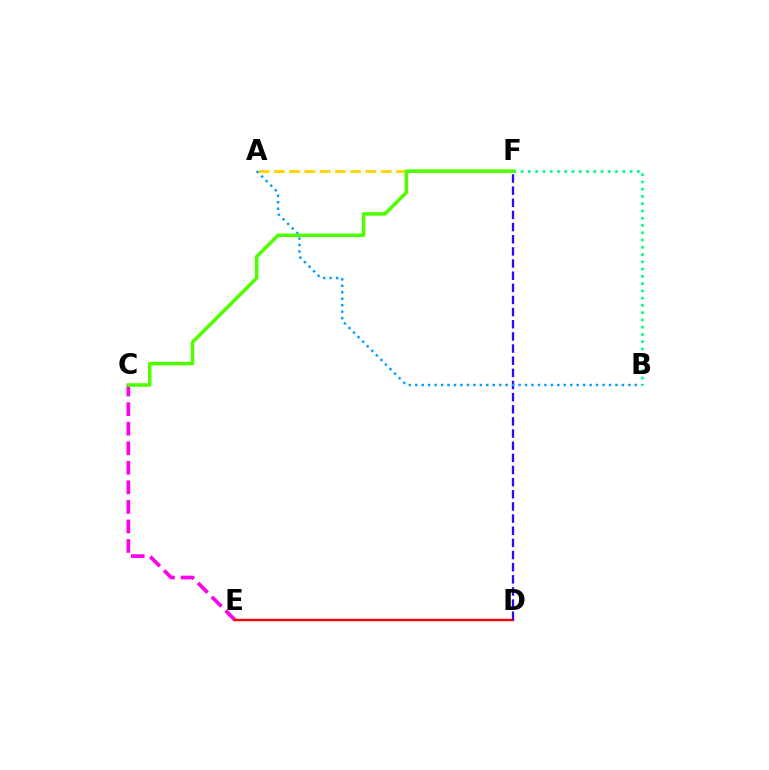{('C', 'E'): [{'color': '#ff00ed', 'line_style': 'dashed', 'thickness': 2.66}], ('D', 'E'): [{'color': '#ff0000', 'line_style': 'solid', 'thickness': 1.72}], ('D', 'F'): [{'color': '#3700ff', 'line_style': 'dashed', 'thickness': 1.65}], ('B', 'F'): [{'color': '#00ff86', 'line_style': 'dotted', 'thickness': 1.97}], ('A', 'F'): [{'color': '#ffd500', 'line_style': 'dashed', 'thickness': 2.07}], ('A', 'B'): [{'color': '#009eff', 'line_style': 'dotted', 'thickness': 1.75}], ('C', 'F'): [{'color': '#4fff00', 'line_style': 'solid', 'thickness': 2.57}]}